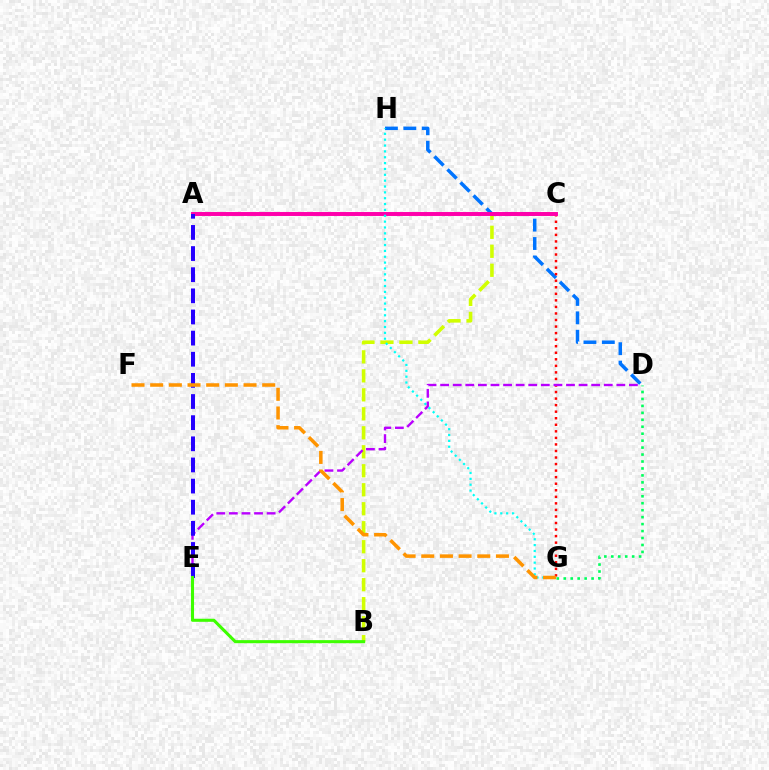{('B', 'C'): [{'color': '#d1ff00', 'line_style': 'dashed', 'thickness': 2.58}], ('D', 'H'): [{'color': '#0074ff', 'line_style': 'dashed', 'thickness': 2.5}], ('C', 'G'): [{'color': '#ff0000', 'line_style': 'dotted', 'thickness': 1.78}], ('A', 'C'): [{'color': '#ff00ac', 'line_style': 'solid', 'thickness': 2.84}], ('D', 'E'): [{'color': '#b900ff', 'line_style': 'dashed', 'thickness': 1.71}], ('A', 'E'): [{'color': '#2500ff', 'line_style': 'dashed', 'thickness': 2.87}], ('D', 'G'): [{'color': '#00ff5c', 'line_style': 'dotted', 'thickness': 1.89}], ('G', 'H'): [{'color': '#00fff6', 'line_style': 'dotted', 'thickness': 1.59}], ('F', 'G'): [{'color': '#ff9400', 'line_style': 'dashed', 'thickness': 2.54}], ('B', 'E'): [{'color': '#3dff00', 'line_style': 'solid', 'thickness': 2.21}]}